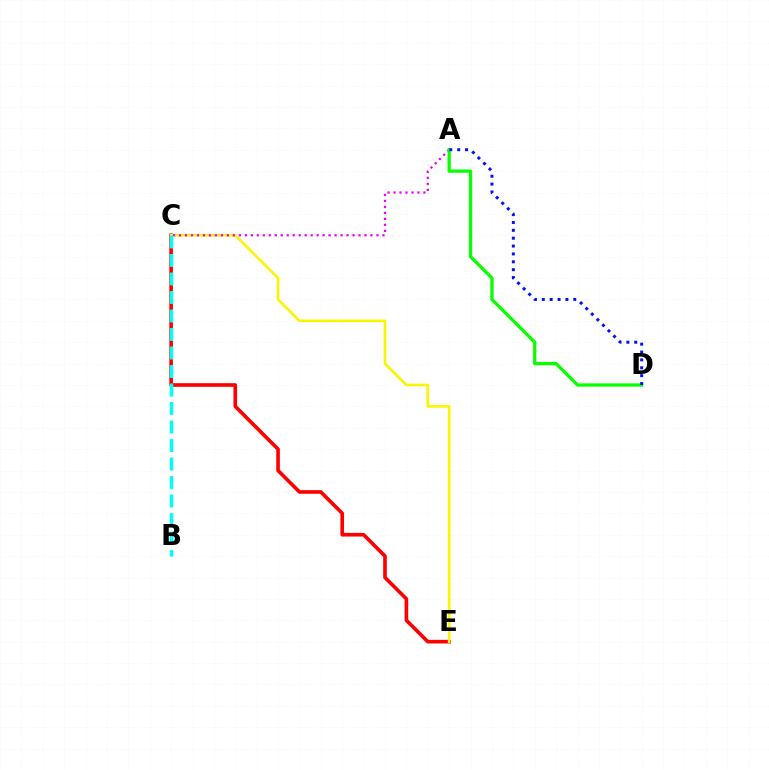{('C', 'E'): [{'color': '#ff0000', 'line_style': 'solid', 'thickness': 2.61}, {'color': '#fcf500', 'line_style': 'solid', 'thickness': 1.89}], ('A', 'C'): [{'color': '#ee00ff', 'line_style': 'dotted', 'thickness': 1.63}], ('A', 'D'): [{'color': '#08ff00', 'line_style': 'solid', 'thickness': 2.35}, {'color': '#0010ff', 'line_style': 'dotted', 'thickness': 2.14}], ('B', 'C'): [{'color': '#00fff6', 'line_style': 'dashed', 'thickness': 2.51}]}